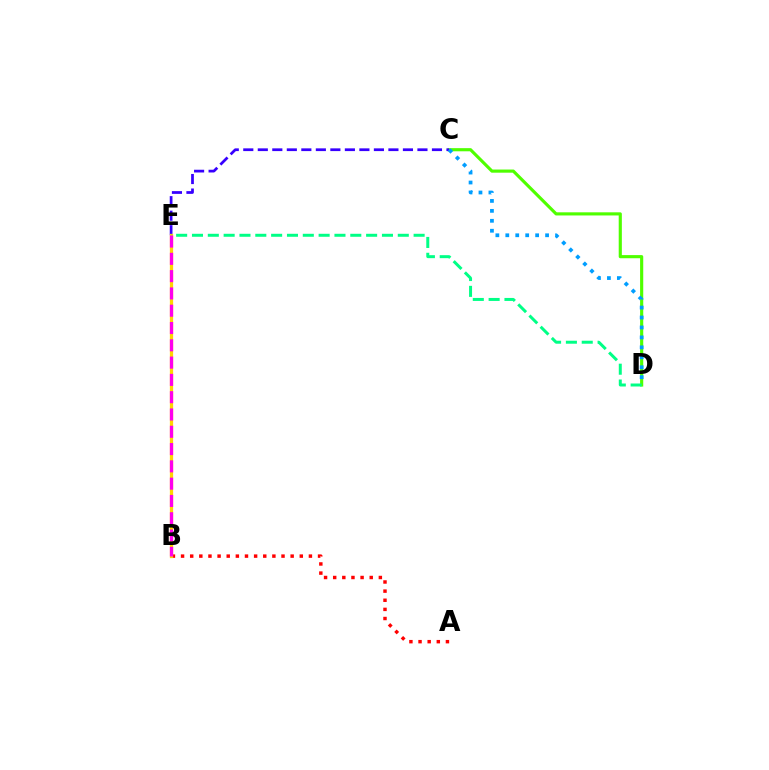{('C', 'D'): [{'color': '#4fff00', 'line_style': 'solid', 'thickness': 2.26}, {'color': '#009eff', 'line_style': 'dotted', 'thickness': 2.7}], ('C', 'E'): [{'color': '#3700ff', 'line_style': 'dashed', 'thickness': 1.97}], ('A', 'B'): [{'color': '#ff0000', 'line_style': 'dotted', 'thickness': 2.48}], ('B', 'E'): [{'color': '#ffd500', 'line_style': 'solid', 'thickness': 2.34}, {'color': '#ff00ed', 'line_style': 'dashed', 'thickness': 2.35}], ('D', 'E'): [{'color': '#00ff86', 'line_style': 'dashed', 'thickness': 2.15}]}